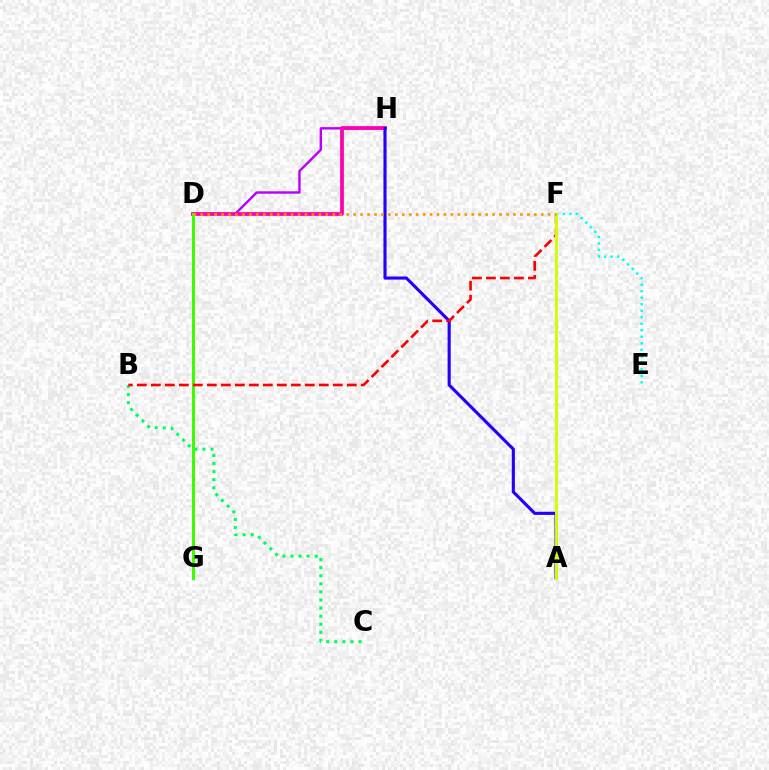{('D', 'H'): [{'color': '#b900ff', 'line_style': 'solid', 'thickness': 1.73}, {'color': '#ff00ac', 'line_style': 'solid', 'thickness': 2.71}], ('B', 'C'): [{'color': '#00ff5c', 'line_style': 'dotted', 'thickness': 2.2}], ('D', 'G'): [{'color': '#0074ff', 'line_style': 'solid', 'thickness': 1.95}, {'color': '#3dff00', 'line_style': 'solid', 'thickness': 2.13}], ('E', 'F'): [{'color': '#00fff6', 'line_style': 'dotted', 'thickness': 1.77}], ('A', 'H'): [{'color': '#2500ff', 'line_style': 'solid', 'thickness': 2.25}], ('B', 'F'): [{'color': '#ff0000', 'line_style': 'dashed', 'thickness': 1.9}], ('A', 'F'): [{'color': '#d1ff00', 'line_style': 'solid', 'thickness': 2.1}], ('D', 'F'): [{'color': '#ff9400', 'line_style': 'dotted', 'thickness': 1.89}]}